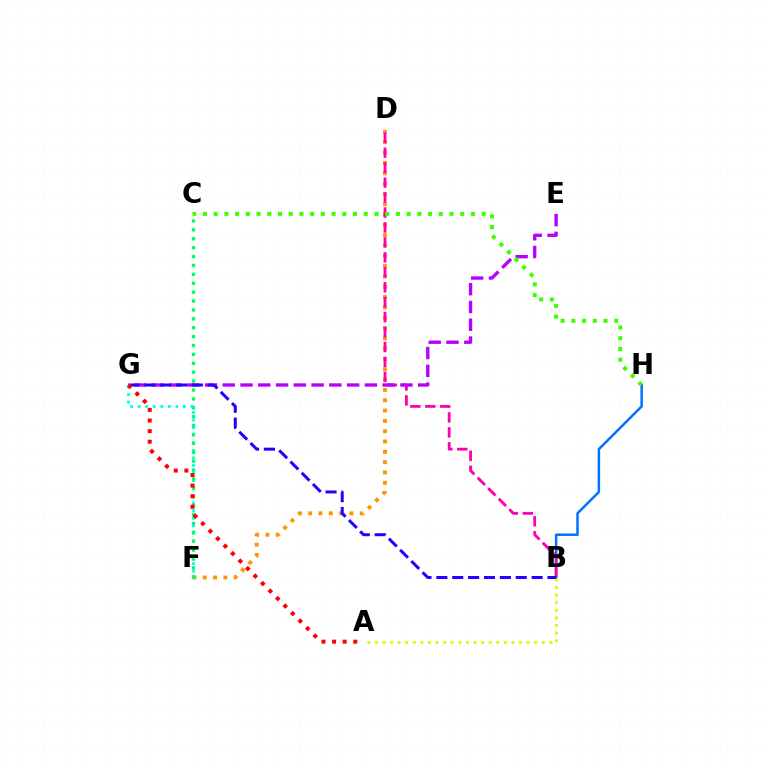{('B', 'H'): [{'color': '#0074ff', 'line_style': 'solid', 'thickness': 1.81}], ('D', 'F'): [{'color': '#ff9400', 'line_style': 'dotted', 'thickness': 2.8}], ('B', 'D'): [{'color': '#ff00ac', 'line_style': 'dashed', 'thickness': 2.03}], ('A', 'B'): [{'color': '#d1ff00', 'line_style': 'dotted', 'thickness': 2.06}], ('E', 'G'): [{'color': '#b900ff', 'line_style': 'dashed', 'thickness': 2.41}], ('F', 'G'): [{'color': '#00fff6', 'line_style': 'dotted', 'thickness': 2.05}], ('B', 'G'): [{'color': '#2500ff', 'line_style': 'dashed', 'thickness': 2.16}], ('C', 'H'): [{'color': '#3dff00', 'line_style': 'dotted', 'thickness': 2.91}], ('C', 'F'): [{'color': '#00ff5c', 'line_style': 'dotted', 'thickness': 2.42}], ('A', 'G'): [{'color': '#ff0000', 'line_style': 'dotted', 'thickness': 2.88}]}